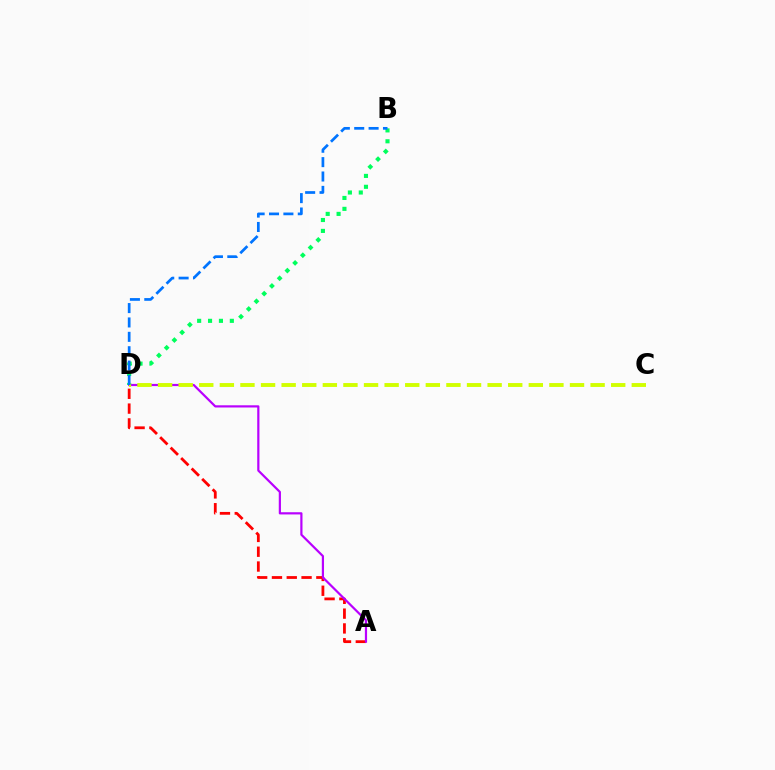{('A', 'D'): [{'color': '#ff0000', 'line_style': 'dashed', 'thickness': 2.01}, {'color': '#b900ff', 'line_style': 'solid', 'thickness': 1.59}], ('B', 'D'): [{'color': '#00ff5c', 'line_style': 'dotted', 'thickness': 2.96}, {'color': '#0074ff', 'line_style': 'dashed', 'thickness': 1.95}], ('C', 'D'): [{'color': '#d1ff00', 'line_style': 'dashed', 'thickness': 2.8}]}